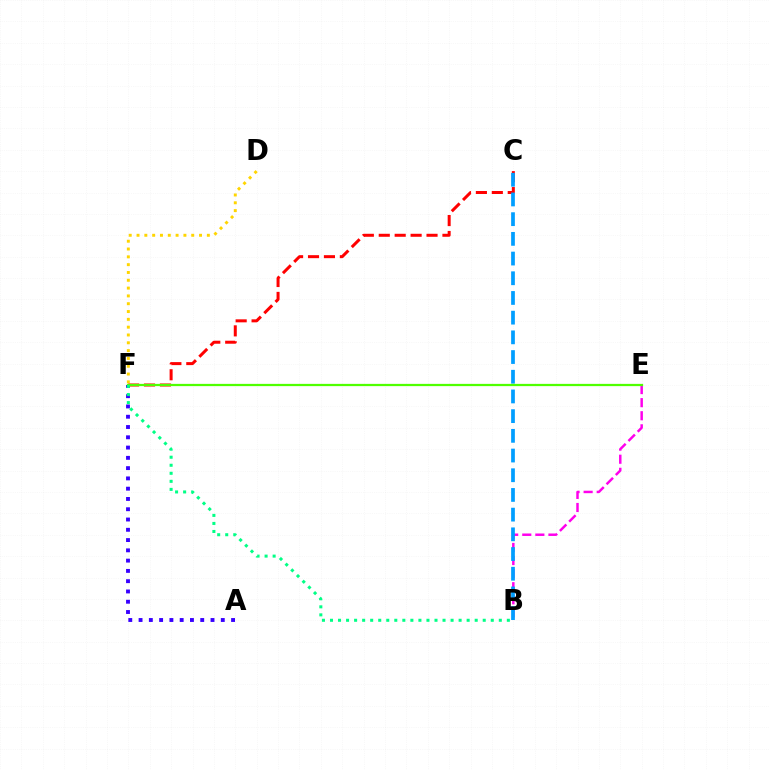{('D', 'F'): [{'color': '#ffd500', 'line_style': 'dotted', 'thickness': 2.12}], ('A', 'F'): [{'color': '#3700ff', 'line_style': 'dotted', 'thickness': 2.79}], ('C', 'F'): [{'color': '#ff0000', 'line_style': 'dashed', 'thickness': 2.16}], ('B', 'E'): [{'color': '#ff00ed', 'line_style': 'dashed', 'thickness': 1.78}], ('B', 'C'): [{'color': '#009eff', 'line_style': 'dashed', 'thickness': 2.68}], ('E', 'F'): [{'color': '#4fff00', 'line_style': 'solid', 'thickness': 1.62}], ('B', 'F'): [{'color': '#00ff86', 'line_style': 'dotted', 'thickness': 2.18}]}